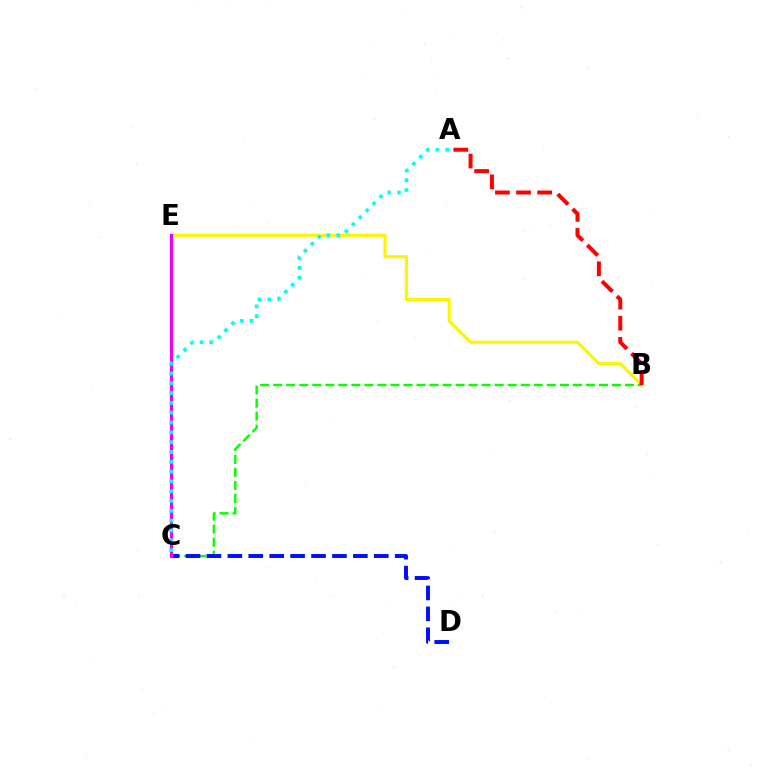{('B', 'E'): [{'color': '#fcf500', 'line_style': 'solid', 'thickness': 2.27}], ('B', 'C'): [{'color': '#08ff00', 'line_style': 'dashed', 'thickness': 1.77}], ('A', 'B'): [{'color': '#ff0000', 'line_style': 'dashed', 'thickness': 2.87}], ('C', 'D'): [{'color': '#0010ff', 'line_style': 'dashed', 'thickness': 2.84}], ('C', 'E'): [{'color': '#ee00ff', 'line_style': 'solid', 'thickness': 2.23}], ('A', 'C'): [{'color': '#00fff6', 'line_style': 'dotted', 'thickness': 2.67}]}